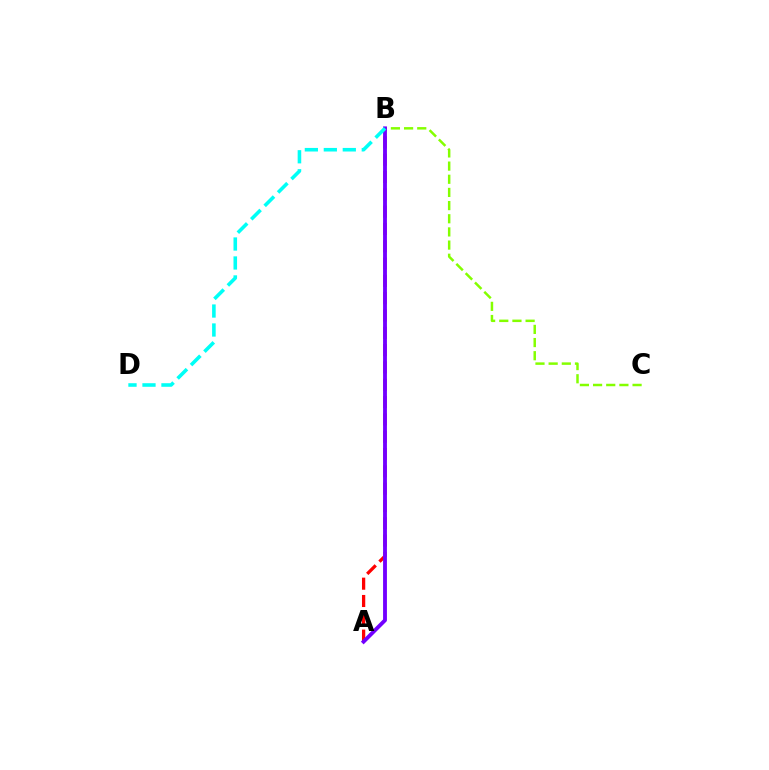{('A', 'B'): [{'color': '#ff0000', 'line_style': 'dashed', 'thickness': 2.35}, {'color': '#7200ff', 'line_style': 'solid', 'thickness': 2.77}], ('B', 'C'): [{'color': '#84ff00', 'line_style': 'dashed', 'thickness': 1.79}], ('B', 'D'): [{'color': '#00fff6', 'line_style': 'dashed', 'thickness': 2.58}]}